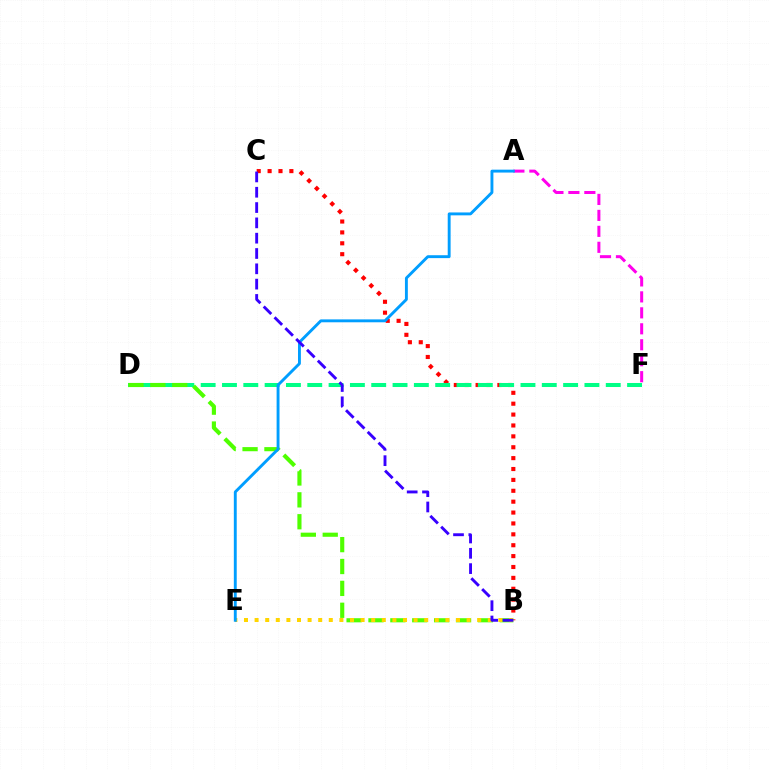{('B', 'C'): [{'color': '#ff0000', 'line_style': 'dotted', 'thickness': 2.96}, {'color': '#3700ff', 'line_style': 'dashed', 'thickness': 2.08}], ('A', 'F'): [{'color': '#ff00ed', 'line_style': 'dashed', 'thickness': 2.17}], ('D', 'F'): [{'color': '#00ff86', 'line_style': 'dashed', 'thickness': 2.9}], ('B', 'D'): [{'color': '#4fff00', 'line_style': 'dashed', 'thickness': 2.97}], ('B', 'E'): [{'color': '#ffd500', 'line_style': 'dotted', 'thickness': 2.88}], ('A', 'E'): [{'color': '#009eff', 'line_style': 'solid', 'thickness': 2.08}]}